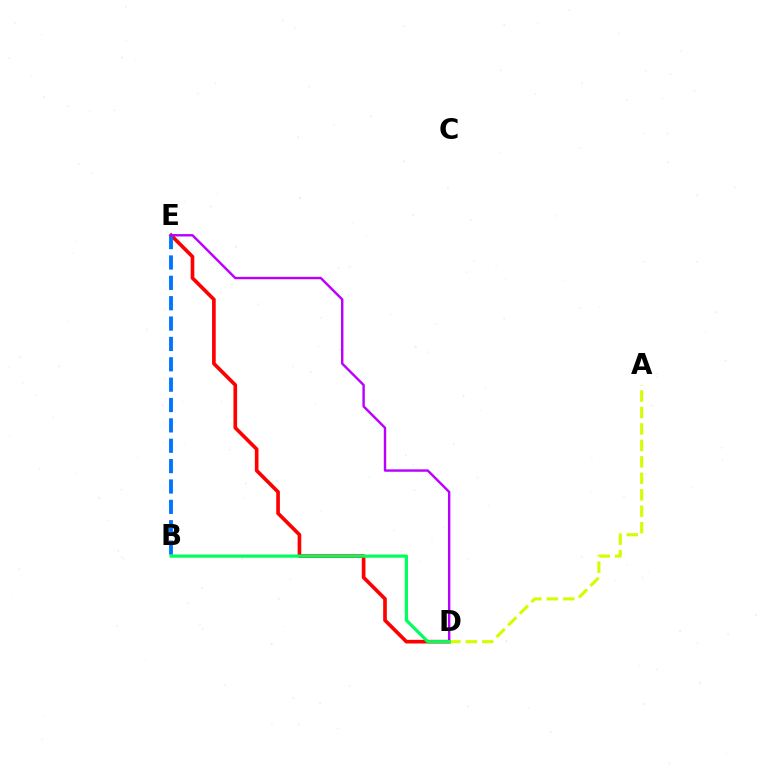{('D', 'E'): [{'color': '#ff0000', 'line_style': 'solid', 'thickness': 2.63}, {'color': '#b900ff', 'line_style': 'solid', 'thickness': 1.73}], ('B', 'E'): [{'color': '#0074ff', 'line_style': 'dashed', 'thickness': 2.77}], ('A', 'D'): [{'color': '#d1ff00', 'line_style': 'dashed', 'thickness': 2.23}], ('B', 'D'): [{'color': '#00ff5c', 'line_style': 'solid', 'thickness': 2.3}]}